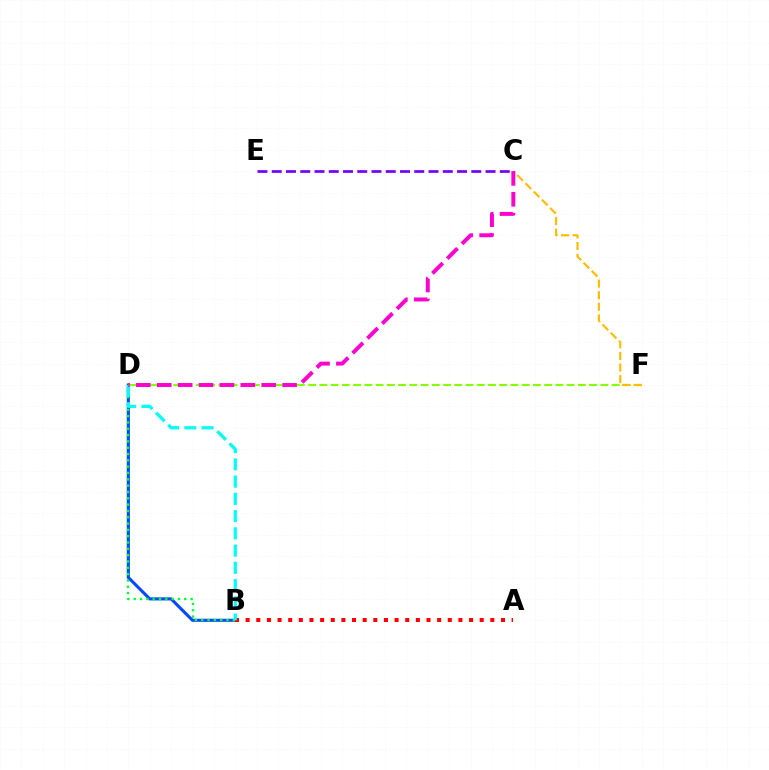{('B', 'D'): [{'color': '#004bff', 'line_style': 'solid', 'thickness': 2.23}, {'color': '#00ff39', 'line_style': 'dotted', 'thickness': 1.72}, {'color': '#00fff6', 'line_style': 'dashed', 'thickness': 2.34}], ('D', 'F'): [{'color': '#84ff00', 'line_style': 'dashed', 'thickness': 1.53}], ('C', 'E'): [{'color': '#7200ff', 'line_style': 'dashed', 'thickness': 1.94}], ('A', 'B'): [{'color': '#ff0000', 'line_style': 'dotted', 'thickness': 2.89}], ('C', 'F'): [{'color': '#ffbd00', 'line_style': 'dashed', 'thickness': 1.58}], ('C', 'D'): [{'color': '#ff00cf', 'line_style': 'dashed', 'thickness': 2.84}]}